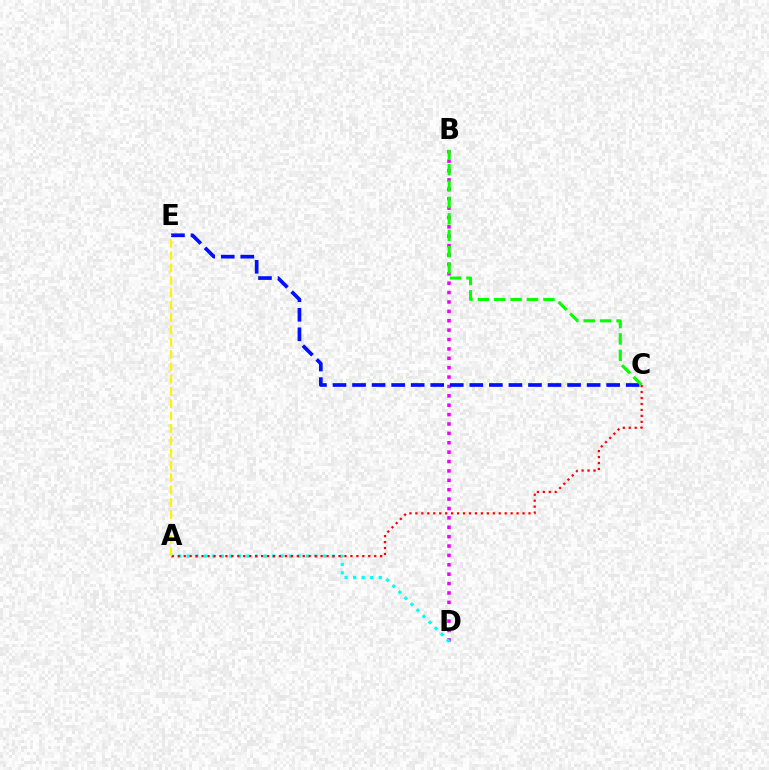{('B', 'D'): [{'color': '#ee00ff', 'line_style': 'dotted', 'thickness': 2.55}], ('A', 'D'): [{'color': '#00fff6', 'line_style': 'dotted', 'thickness': 2.32}], ('A', 'C'): [{'color': '#ff0000', 'line_style': 'dotted', 'thickness': 1.62}], ('C', 'E'): [{'color': '#0010ff', 'line_style': 'dashed', 'thickness': 2.66}], ('A', 'E'): [{'color': '#fcf500', 'line_style': 'dashed', 'thickness': 1.67}], ('B', 'C'): [{'color': '#08ff00', 'line_style': 'dashed', 'thickness': 2.23}]}